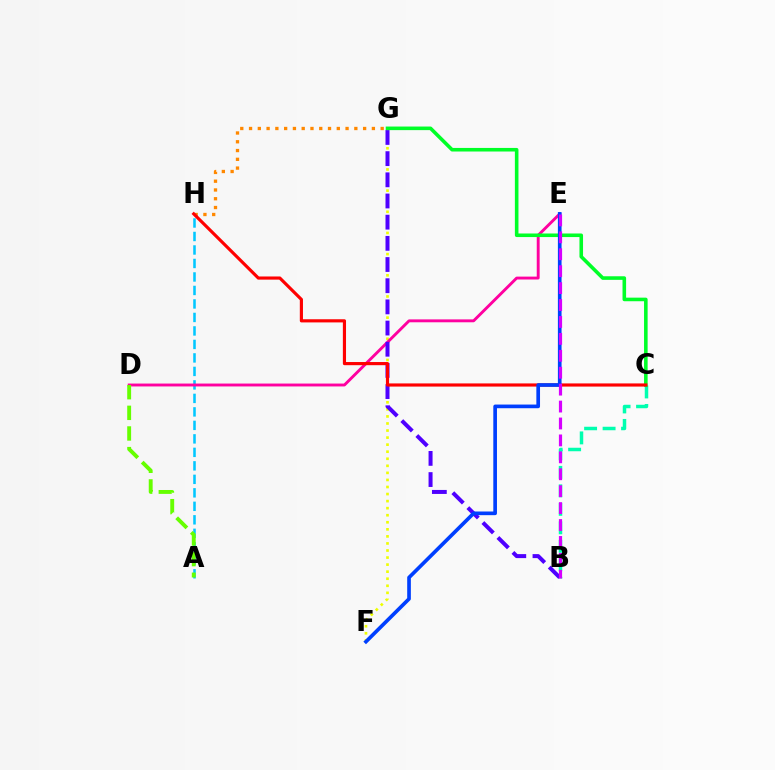{('F', 'G'): [{'color': '#eeff00', 'line_style': 'dotted', 'thickness': 1.92}], ('B', 'C'): [{'color': '#00ffaf', 'line_style': 'dashed', 'thickness': 2.51}], ('A', 'H'): [{'color': '#00c7ff', 'line_style': 'dashed', 'thickness': 1.83}], ('D', 'E'): [{'color': '#ff00a0', 'line_style': 'solid', 'thickness': 2.08}], ('B', 'G'): [{'color': '#4f00ff', 'line_style': 'dashed', 'thickness': 2.88}], ('C', 'G'): [{'color': '#00ff27', 'line_style': 'solid', 'thickness': 2.58}], ('G', 'H'): [{'color': '#ff8800', 'line_style': 'dotted', 'thickness': 2.38}], ('C', 'H'): [{'color': '#ff0000', 'line_style': 'solid', 'thickness': 2.27}], ('A', 'D'): [{'color': '#66ff00', 'line_style': 'dashed', 'thickness': 2.8}], ('E', 'F'): [{'color': '#003fff', 'line_style': 'solid', 'thickness': 2.64}], ('B', 'E'): [{'color': '#d600ff', 'line_style': 'dashed', 'thickness': 2.3}]}